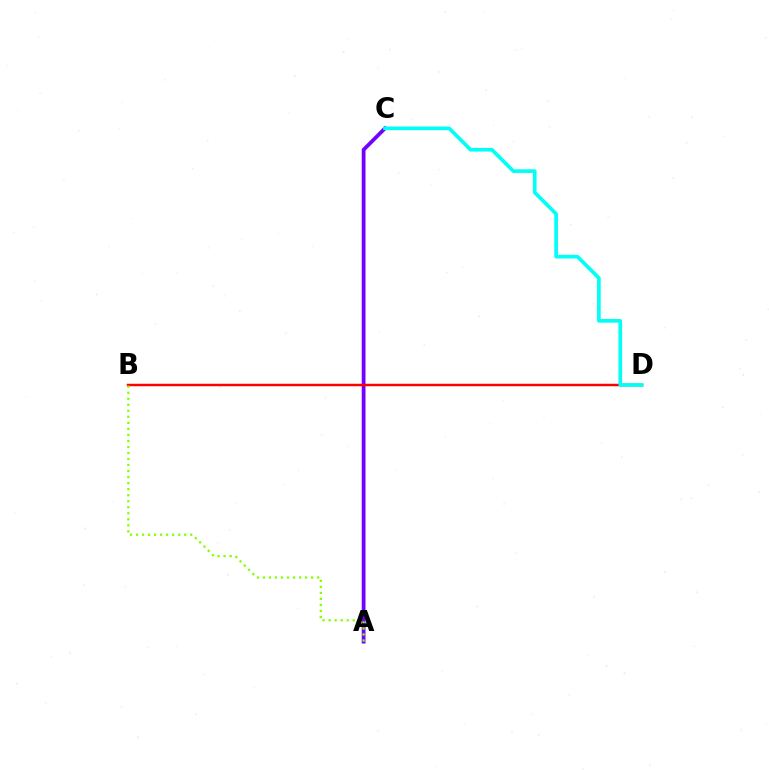{('A', 'C'): [{'color': '#7200ff', 'line_style': 'solid', 'thickness': 2.71}], ('B', 'D'): [{'color': '#ff0000', 'line_style': 'solid', 'thickness': 1.78}], ('C', 'D'): [{'color': '#00fff6', 'line_style': 'solid', 'thickness': 2.65}], ('A', 'B'): [{'color': '#84ff00', 'line_style': 'dotted', 'thickness': 1.64}]}